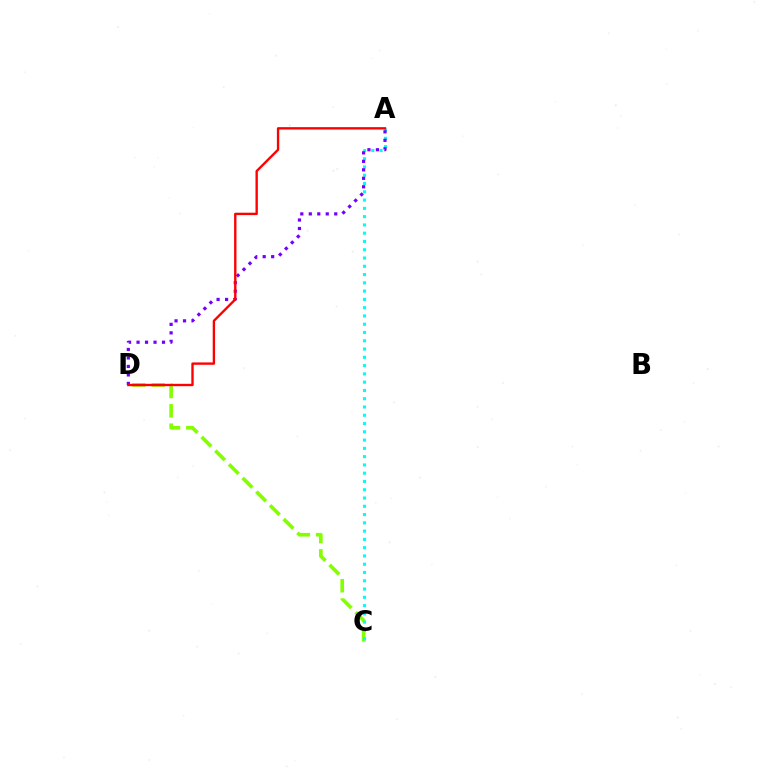{('C', 'D'): [{'color': '#84ff00', 'line_style': 'dashed', 'thickness': 2.63}], ('A', 'C'): [{'color': '#00fff6', 'line_style': 'dotted', 'thickness': 2.25}], ('A', 'D'): [{'color': '#7200ff', 'line_style': 'dotted', 'thickness': 2.3}, {'color': '#ff0000', 'line_style': 'solid', 'thickness': 1.7}]}